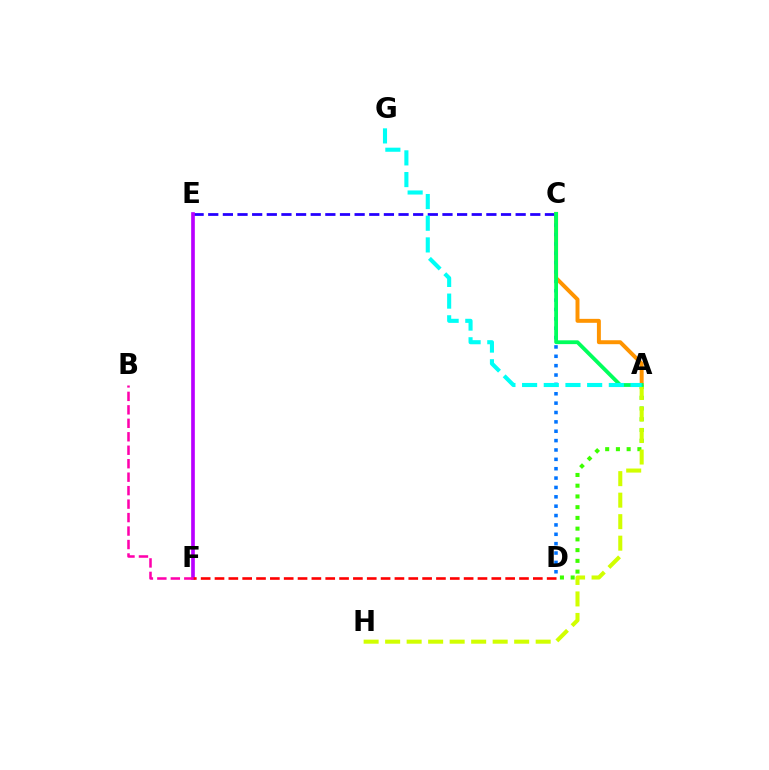{('C', 'E'): [{'color': '#2500ff', 'line_style': 'dashed', 'thickness': 1.99}], ('A', 'C'): [{'color': '#ff9400', 'line_style': 'solid', 'thickness': 2.84}, {'color': '#00ff5c', 'line_style': 'solid', 'thickness': 2.74}], ('C', 'D'): [{'color': '#0074ff', 'line_style': 'dotted', 'thickness': 2.55}], ('A', 'D'): [{'color': '#3dff00', 'line_style': 'dotted', 'thickness': 2.92}], ('E', 'F'): [{'color': '#b900ff', 'line_style': 'solid', 'thickness': 2.64}], ('D', 'F'): [{'color': '#ff0000', 'line_style': 'dashed', 'thickness': 1.88}], ('B', 'F'): [{'color': '#ff00ac', 'line_style': 'dashed', 'thickness': 1.83}], ('A', 'H'): [{'color': '#d1ff00', 'line_style': 'dashed', 'thickness': 2.92}], ('A', 'G'): [{'color': '#00fff6', 'line_style': 'dashed', 'thickness': 2.95}]}